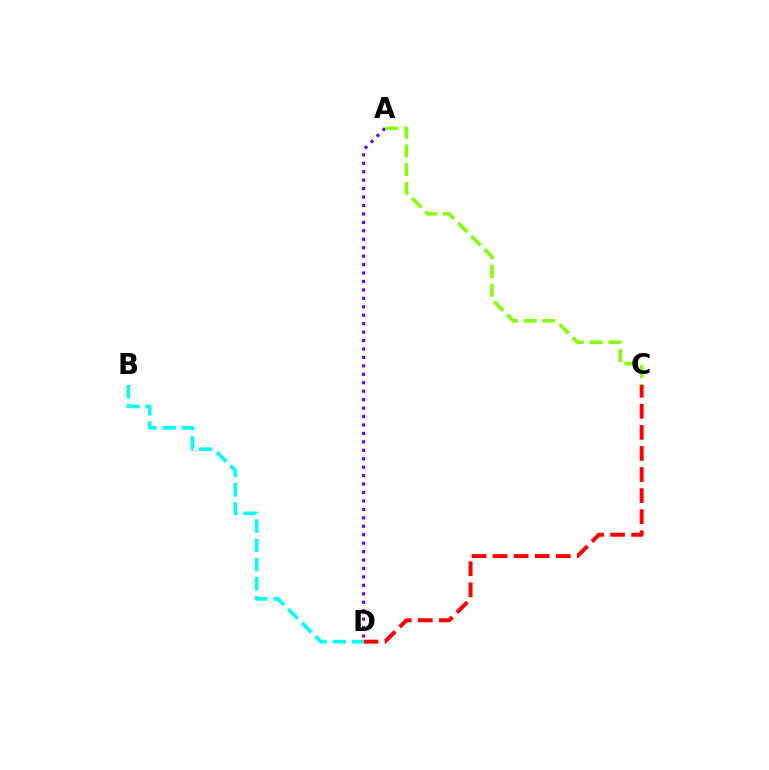{('C', 'D'): [{'color': '#ff0000', 'line_style': 'dashed', 'thickness': 2.86}], ('A', 'D'): [{'color': '#7200ff', 'line_style': 'dotted', 'thickness': 2.29}], ('A', 'C'): [{'color': '#84ff00', 'line_style': 'dashed', 'thickness': 2.54}], ('B', 'D'): [{'color': '#00fff6', 'line_style': 'dashed', 'thickness': 2.61}]}